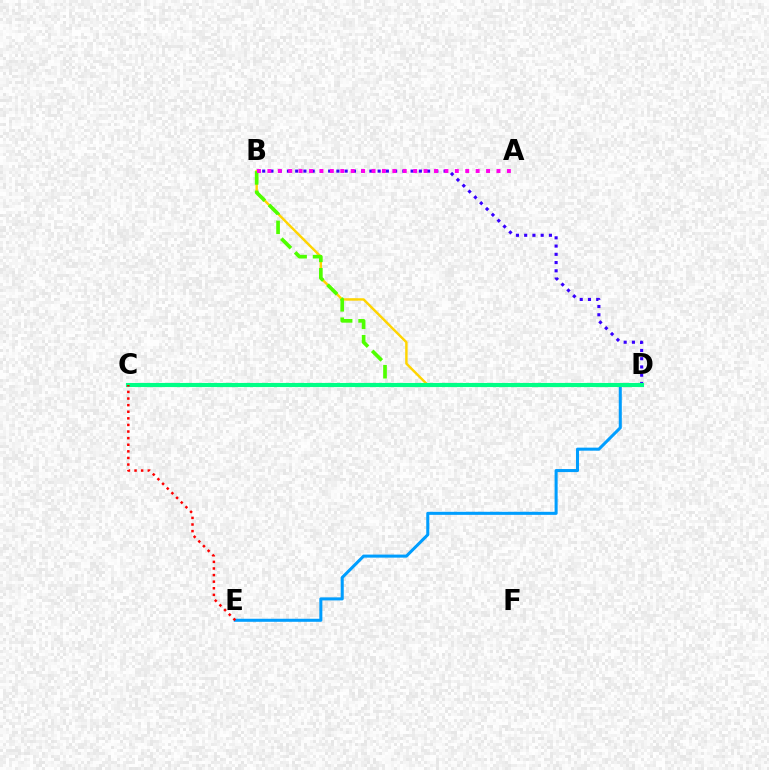{('D', 'E'): [{'color': '#009eff', 'line_style': 'solid', 'thickness': 2.19}], ('B', 'D'): [{'color': '#3700ff', 'line_style': 'dotted', 'thickness': 2.24}, {'color': '#ffd500', 'line_style': 'solid', 'thickness': 1.75}, {'color': '#4fff00', 'line_style': 'dashed', 'thickness': 2.64}], ('C', 'D'): [{'color': '#00ff86', 'line_style': 'solid', 'thickness': 2.97}], ('A', 'B'): [{'color': '#ff00ed', 'line_style': 'dotted', 'thickness': 2.83}], ('C', 'E'): [{'color': '#ff0000', 'line_style': 'dotted', 'thickness': 1.79}]}